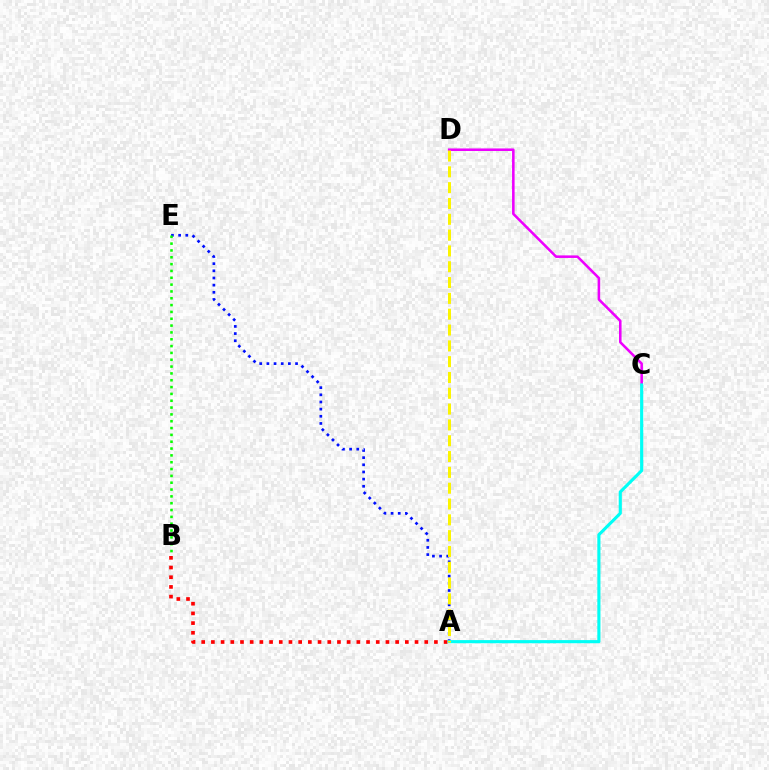{('C', 'D'): [{'color': '#ee00ff', 'line_style': 'solid', 'thickness': 1.84}], ('A', 'E'): [{'color': '#0010ff', 'line_style': 'dotted', 'thickness': 1.95}], ('A', 'B'): [{'color': '#ff0000', 'line_style': 'dotted', 'thickness': 2.63}], ('A', 'C'): [{'color': '#00fff6', 'line_style': 'solid', 'thickness': 2.25}], ('A', 'D'): [{'color': '#fcf500', 'line_style': 'dashed', 'thickness': 2.15}], ('B', 'E'): [{'color': '#08ff00', 'line_style': 'dotted', 'thickness': 1.86}]}